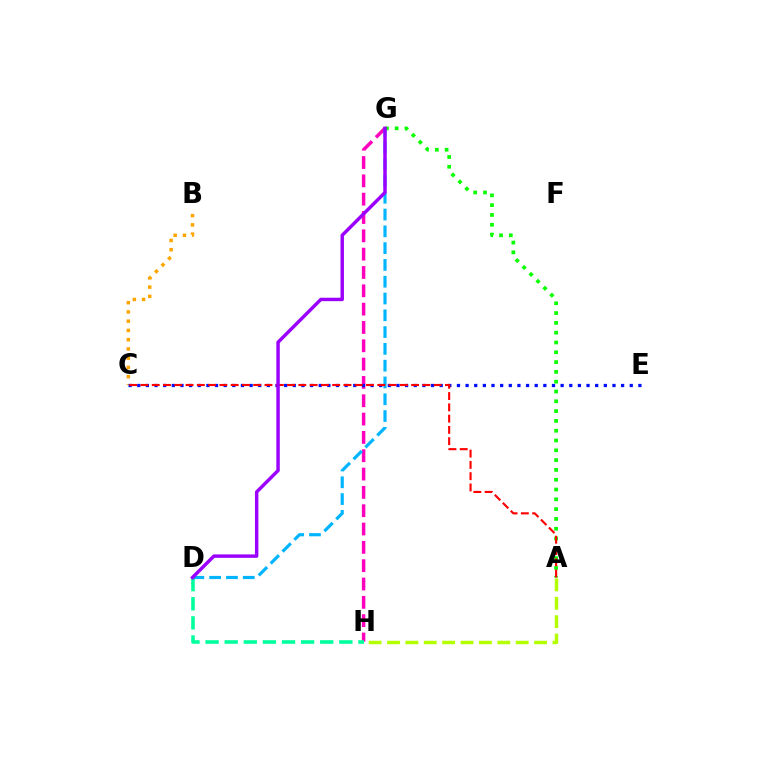{('G', 'H'): [{'color': '#ff00bd', 'line_style': 'dashed', 'thickness': 2.49}], ('D', 'H'): [{'color': '#00ff9d', 'line_style': 'dashed', 'thickness': 2.6}], ('B', 'C'): [{'color': '#ffa500', 'line_style': 'dotted', 'thickness': 2.51}], ('D', 'G'): [{'color': '#00b5ff', 'line_style': 'dashed', 'thickness': 2.28}, {'color': '#9b00ff', 'line_style': 'solid', 'thickness': 2.48}], ('C', 'E'): [{'color': '#0010ff', 'line_style': 'dotted', 'thickness': 2.35}], ('A', 'G'): [{'color': '#08ff00', 'line_style': 'dotted', 'thickness': 2.66}], ('A', 'H'): [{'color': '#b3ff00', 'line_style': 'dashed', 'thickness': 2.5}], ('A', 'C'): [{'color': '#ff0000', 'line_style': 'dashed', 'thickness': 1.53}]}